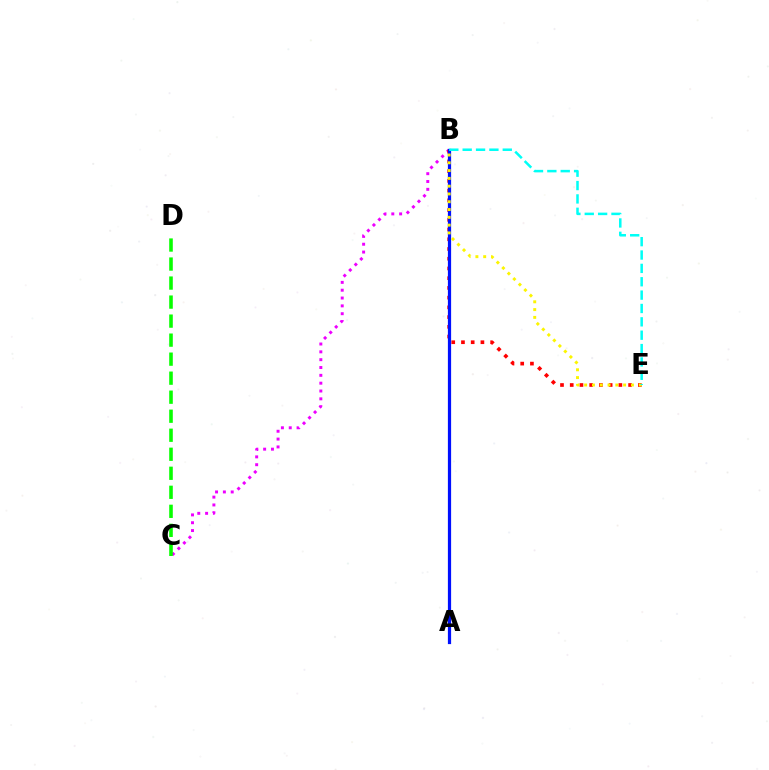{('B', 'C'): [{'color': '#ee00ff', 'line_style': 'dotted', 'thickness': 2.13}], ('B', 'E'): [{'color': '#ff0000', 'line_style': 'dotted', 'thickness': 2.64}, {'color': '#fcf500', 'line_style': 'dotted', 'thickness': 2.12}, {'color': '#00fff6', 'line_style': 'dashed', 'thickness': 1.82}], ('C', 'D'): [{'color': '#08ff00', 'line_style': 'dashed', 'thickness': 2.58}], ('A', 'B'): [{'color': '#0010ff', 'line_style': 'solid', 'thickness': 2.32}]}